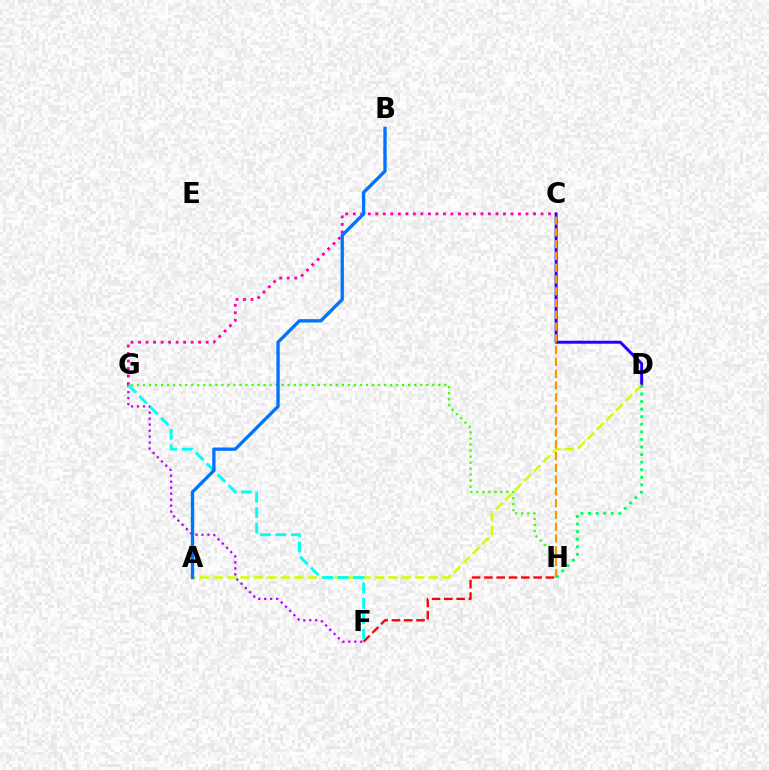{('G', 'H'): [{'color': '#3dff00', 'line_style': 'dotted', 'thickness': 1.64}], ('C', 'G'): [{'color': '#ff00ac', 'line_style': 'dotted', 'thickness': 2.04}], ('F', 'G'): [{'color': '#b900ff', 'line_style': 'dotted', 'thickness': 1.63}, {'color': '#00fff6', 'line_style': 'dashed', 'thickness': 2.09}], ('F', 'H'): [{'color': '#ff0000', 'line_style': 'dashed', 'thickness': 1.67}], ('C', 'D'): [{'color': '#2500ff', 'line_style': 'solid', 'thickness': 2.13}], ('A', 'D'): [{'color': '#d1ff00', 'line_style': 'dashed', 'thickness': 1.83}], ('C', 'H'): [{'color': '#ff9400', 'line_style': 'dashed', 'thickness': 1.6}], ('D', 'H'): [{'color': '#00ff5c', 'line_style': 'dotted', 'thickness': 2.06}], ('A', 'B'): [{'color': '#0074ff', 'line_style': 'solid', 'thickness': 2.41}]}